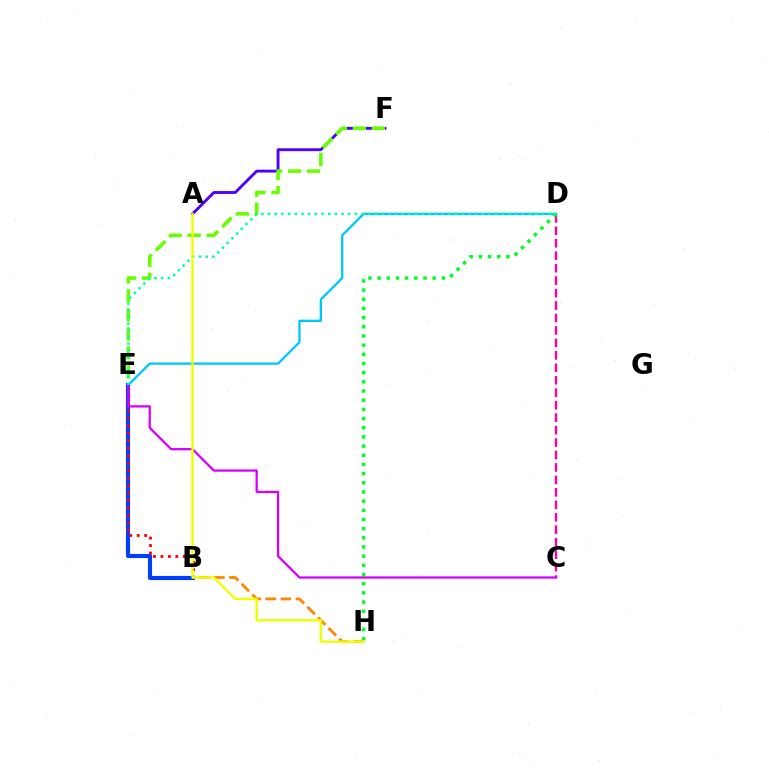{('C', 'D'): [{'color': '#ff00a0', 'line_style': 'dashed', 'thickness': 1.69}], ('A', 'F'): [{'color': '#4f00ff', 'line_style': 'solid', 'thickness': 2.07}], ('E', 'F'): [{'color': '#66ff00', 'line_style': 'dashed', 'thickness': 2.58}], ('B', 'E'): [{'color': '#003fff', 'line_style': 'solid', 'thickness': 2.97}, {'color': '#ff0000', 'line_style': 'dotted', 'thickness': 2.03}], ('D', 'E'): [{'color': '#00c7ff', 'line_style': 'solid', 'thickness': 1.66}, {'color': '#00ffaf', 'line_style': 'dotted', 'thickness': 1.81}], ('B', 'H'): [{'color': '#ff8800', 'line_style': 'dashed', 'thickness': 2.04}], ('D', 'H'): [{'color': '#00ff27', 'line_style': 'dotted', 'thickness': 2.49}], ('C', 'E'): [{'color': '#d600ff', 'line_style': 'solid', 'thickness': 1.65}], ('A', 'H'): [{'color': '#eeff00', 'line_style': 'solid', 'thickness': 1.73}]}